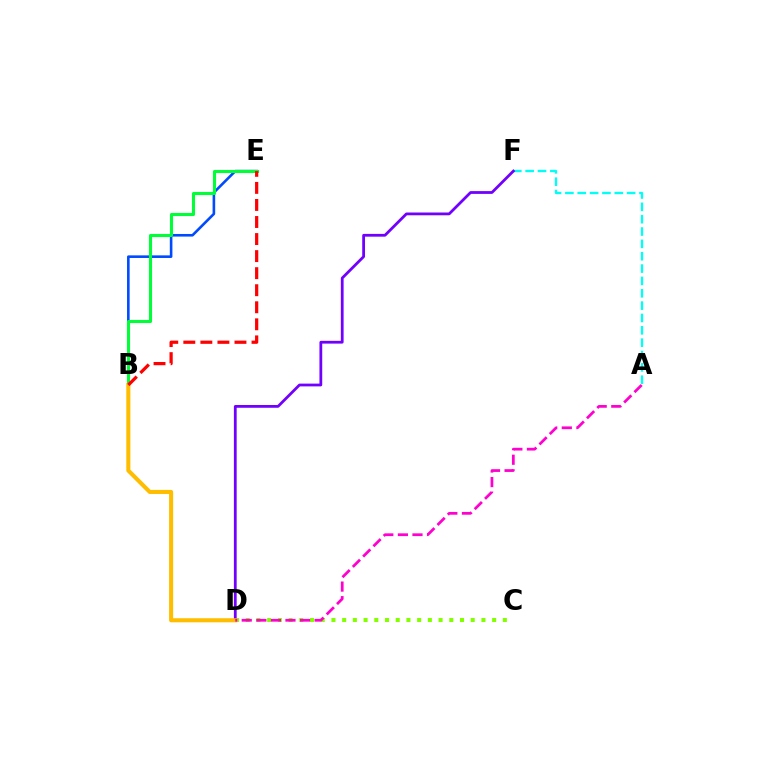{('C', 'D'): [{'color': '#84ff00', 'line_style': 'dotted', 'thickness': 2.91}], ('A', 'F'): [{'color': '#00fff6', 'line_style': 'dashed', 'thickness': 1.68}], ('D', 'F'): [{'color': '#7200ff', 'line_style': 'solid', 'thickness': 2.0}], ('B', 'E'): [{'color': '#004bff', 'line_style': 'solid', 'thickness': 1.88}, {'color': '#00ff39', 'line_style': 'solid', 'thickness': 2.21}, {'color': '#ff0000', 'line_style': 'dashed', 'thickness': 2.32}], ('B', 'D'): [{'color': '#ffbd00', 'line_style': 'solid', 'thickness': 2.93}], ('A', 'D'): [{'color': '#ff00cf', 'line_style': 'dashed', 'thickness': 1.98}]}